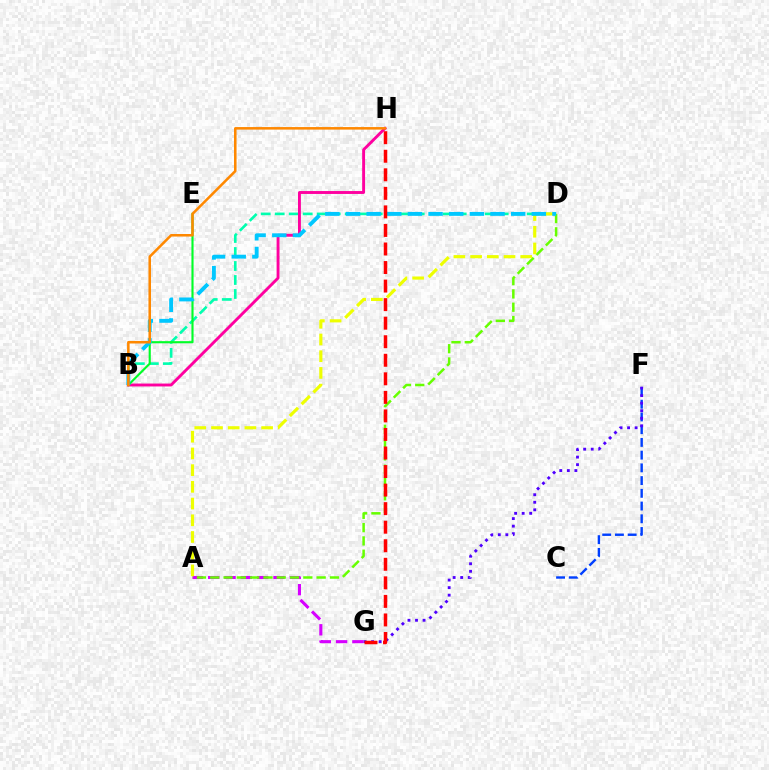{('B', 'D'): [{'color': '#00ffaf', 'line_style': 'dashed', 'thickness': 1.9}, {'color': '#00c7ff', 'line_style': 'dashed', 'thickness': 2.8}], ('A', 'G'): [{'color': '#d600ff', 'line_style': 'dashed', 'thickness': 2.22}], ('A', 'D'): [{'color': '#66ff00', 'line_style': 'dashed', 'thickness': 1.81}, {'color': '#eeff00', 'line_style': 'dashed', 'thickness': 2.27}], ('B', 'H'): [{'color': '#ff00a0', 'line_style': 'solid', 'thickness': 2.09}, {'color': '#ff8800', 'line_style': 'solid', 'thickness': 1.83}], ('B', 'E'): [{'color': '#00ff27', 'line_style': 'solid', 'thickness': 1.54}], ('C', 'F'): [{'color': '#003fff', 'line_style': 'dashed', 'thickness': 1.73}], ('F', 'G'): [{'color': '#4f00ff', 'line_style': 'dotted', 'thickness': 2.05}], ('G', 'H'): [{'color': '#ff0000', 'line_style': 'dashed', 'thickness': 2.52}]}